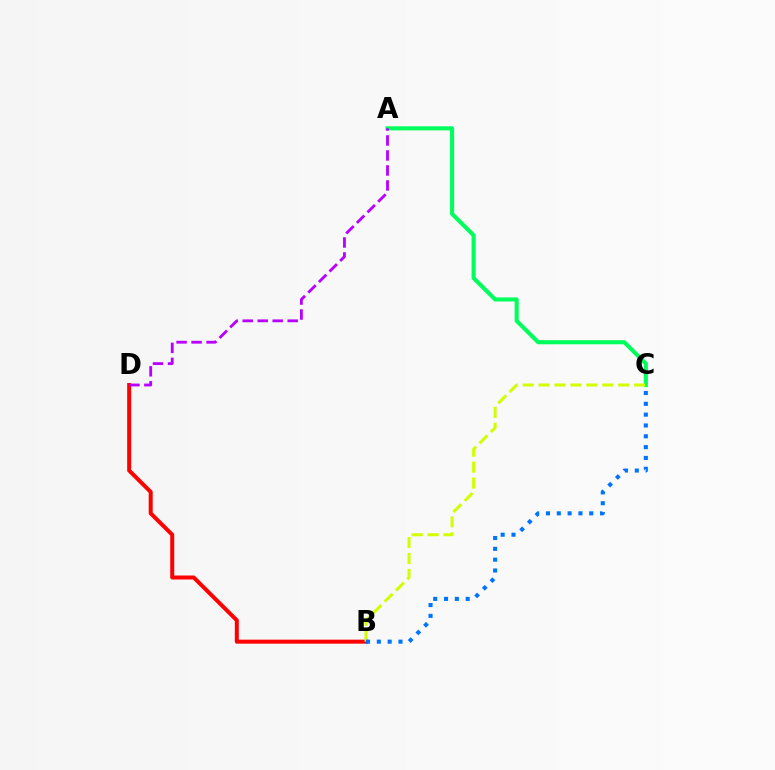{('B', 'D'): [{'color': '#ff0000', 'line_style': 'solid', 'thickness': 2.88}], ('A', 'C'): [{'color': '#00ff5c', 'line_style': 'solid', 'thickness': 2.95}], ('B', 'C'): [{'color': '#d1ff00', 'line_style': 'dashed', 'thickness': 2.16}, {'color': '#0074ff', 'line_style': 'dotted', 'thickness': 2.94}], ('A', 'D'): [{'color': '#b900ff', 'line_style': 'dashed', 'thickness': 2.04}]}